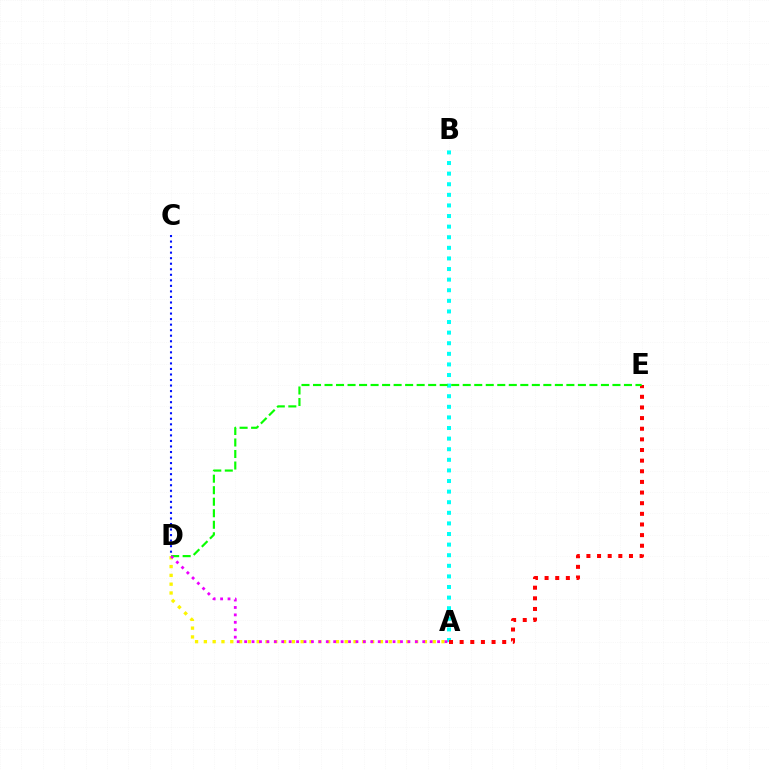{('A', 'B'): [{'color': '#00fff6', 'line_style': 'dotted', 'thickness': 2.88}], ('A', 'D'): [{'color': '#fcf500', 'line_style': 'dotted', 'thickness': 2.39}, {'color': '#ee00ff', 'line_style': 'dotted', 'thickness': 2.02}], ('C', 'D'): [{'color': '#0010ff', 'line_style': 'dotted', 'thickness': 1.5}], ('A', 'E'): [{'color': '#ff0000', 'line_style': 'dotted', 'thickness': 2.89}], ('D', 'E'): [{'color': '#08ff00', 'line_style': 'dashed', 'thickness': 1.56}]}